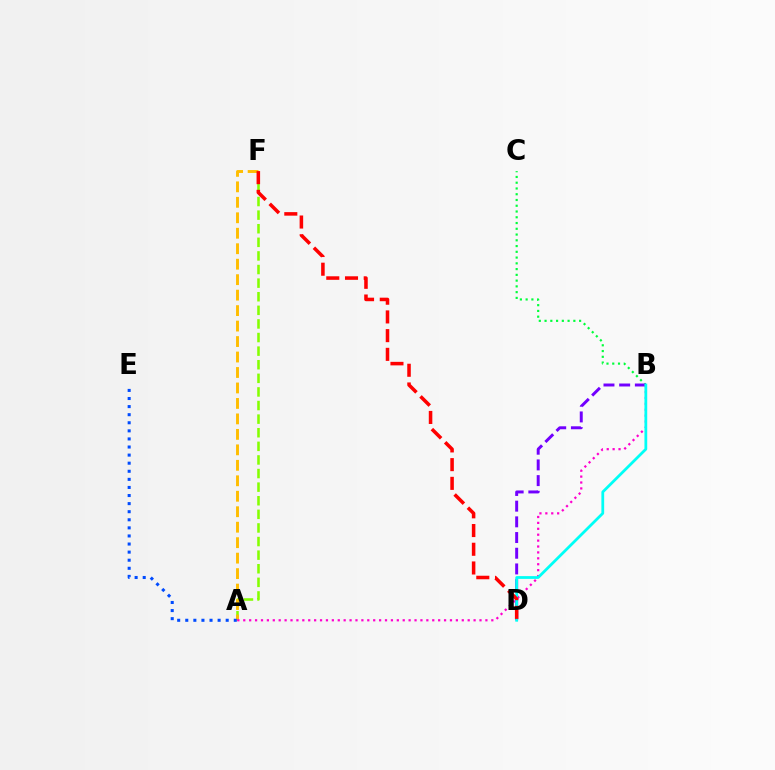{('A', 'F'): [{'color': '#84ff00', 'line_style': 'dashed', 'thickness': 1.85}, {'color': '#ffbd00', 'line_style': 'dashed', 'thickness': 2.1}], ('B', 'C'): [{'color': '#00ff39', 'line_style': 'dotted', 'thickness': 1.56}], ('B', 'D'): [{'color': '#7200ff', 'line_style': 'dashed', 'thickness': 2.13}, {'color': '#00fff6', 'line_style': 'solid', 'thickness': 2.0}], ('A', 'B'): [{'color': '#ff00cf', 'line_style': 'dotted', 'thickness': 1.6}], ('A', 'E'): [{'color': '#004bff', 'line_style': 'dotted', 'thickness': 2.2}], ('D', 'F'): [{'color': '#ff0000', 'line_style': 'dashed', 'thickness': 2.54}]}